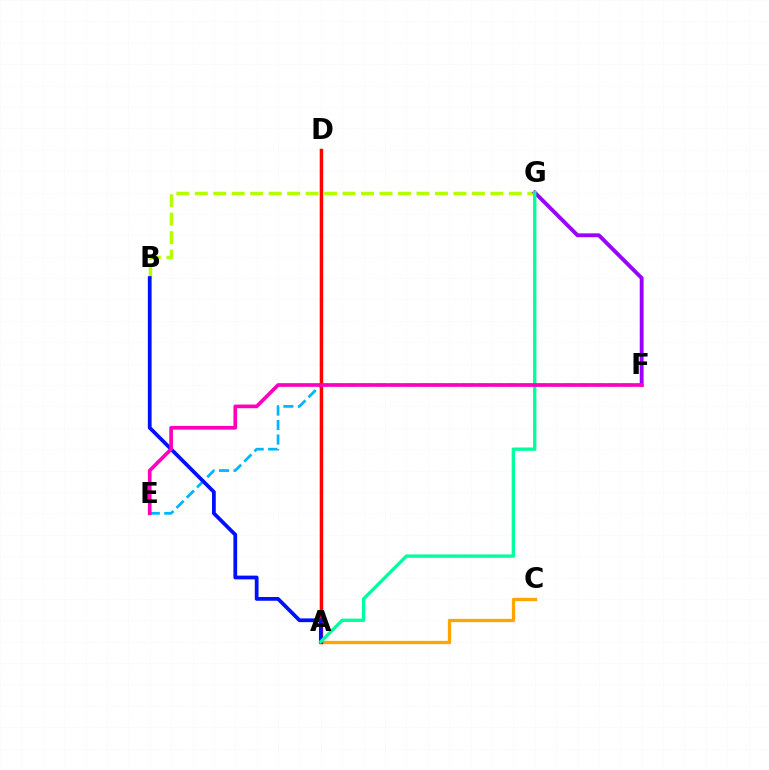{('A', 'C'): [{'color': '#ffa500', 'line_style': 'solid', 'thickness': 2.37}], ('B', 'G'): [{'color': '#b3ff00', 'line_style': 'dashed', 'thickness': 2.51}], ('E', 'F'): [{'color': '#00b5ff', 'line_style': 'dashed', 'thickness': 1.97}, {'color': '#ff00bd', 'line_style': 'solid', 'thickness': 2.65}], ('A', 'D'): [{'color': '#08ff00', 'line_style': 'solid', 'thickness': 1.76}, {'color': '#ff0000', 'line_style': 'solid', 'thickness': 2.42}], ('A', 'B'): [{'color': '#0010ff', 'line_style': 'solid', 'thickness': 2.71}], ('F', 'G'): [{'color': '#9b00ff', 'line_style': 'solid', 'thickness': 2.77}], ('A', 'G'): [{'color': '#00ff9d', 'line_style': 'solid', 'thickness': 2.41}]}